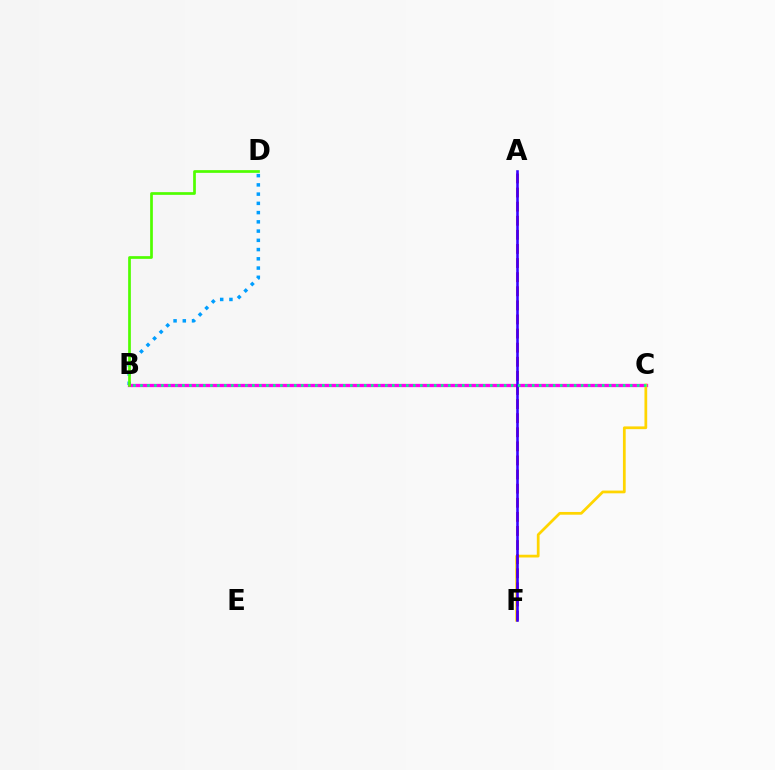{('B', 'C'): [{'color': '#ff00ed', 'line_style': 'solid', 'thickness': 2.36}, {'color': '#00ff86', 'line_style': 'dotted', 'thickness': 1.9}], ('B', 'D'): [{'color': '#009eff', 'line_style': 'dotted', 'thickness': 2.51}, {'color': '#4fff00', 'line_style': 'solid', 'thickness': 1.95}], ('C', 'F'): [{'color': '#ffd500', 'line_style': 'solid', 'thickness': 1.98}], ('A', 'F'): [{'color': '#ff0000', 'line_style': 'dashed', 'thickness': 1.92}, {'color': '#3700ff', 'line_style': 'solid', 'thickness': 1.86}]}